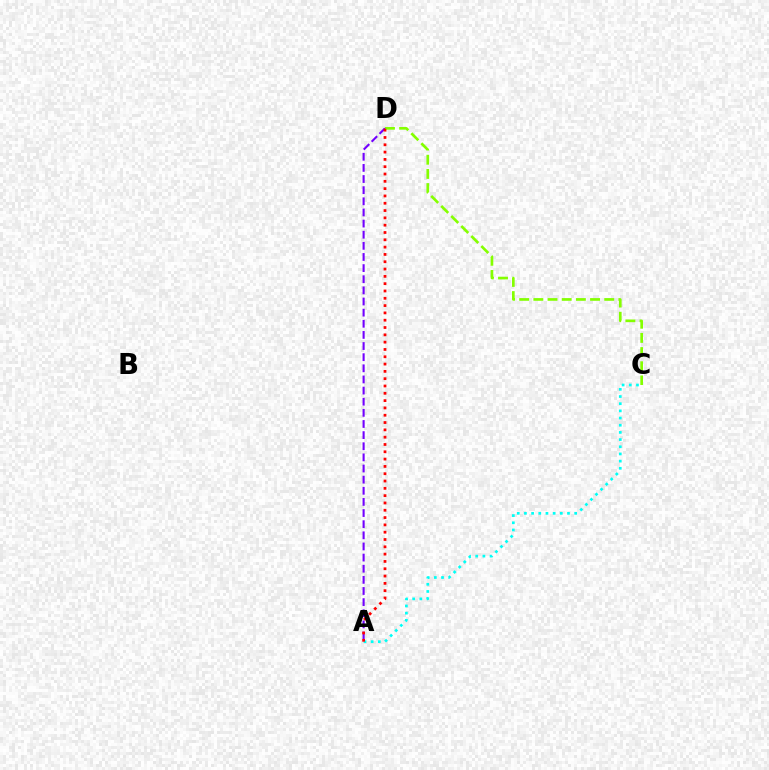{('C', 'D'): [{'color': '#84ff00', 'line_style': 'dashed', 'thickness': 1.93}], ('A', 'C'): [{'color': '#00fff6', 'line_style': 'dotted', 'thickness': 1.95}], ('A', 'D'): [{'color': '#7200ff', 'line_style': 'dashed', 'thickness': 1.51}, {'color': '#ff0000', 'line_style': 'dotted', 'thickness': 1.99}]}